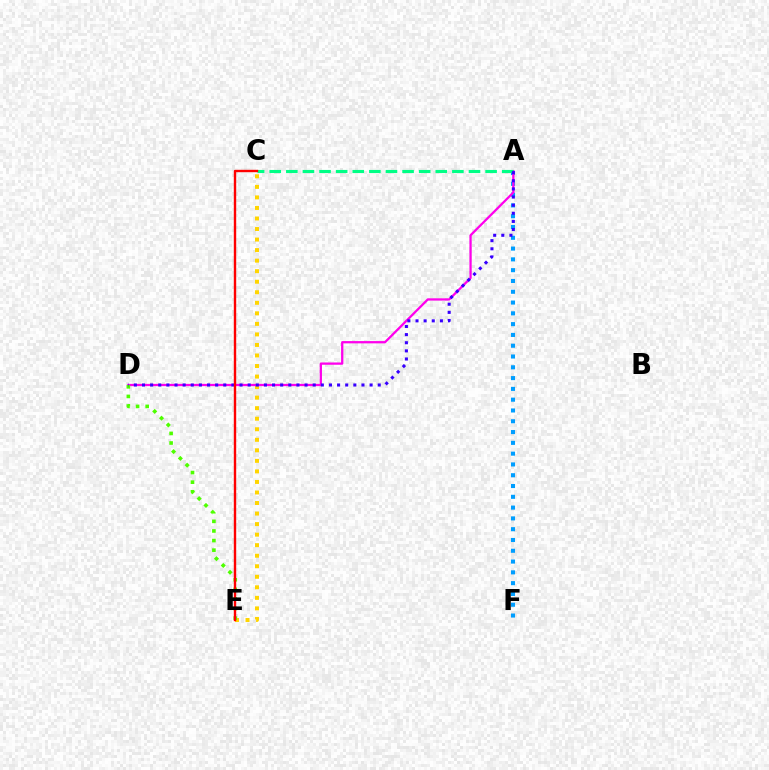{('C', 'E'): [{'color': '#ffd500', 'line_style': 'dotted', 'thickness': 2.86}, {'color': '#ff0000', 'line_style': 'solid', 'thickness': 1.73}], ('A', 'F'): [{'color': '#009eff', 'line_style': 'dotted', 'thickness': 2.93}], ('A', 'D'): [{'color': '#ff00ed', 'line_style': 'solid', 'thickness': 1.63}, {'color': '#3700ff', 'line_style': 'dotted', 'thickness': 2.21}], ('D', 'E'): [{'color': '#4fff00', 'line_style': 'dotted', 'thickness': 2.61}], ('A', 'C'): [{'color': '#00ff86', 'line_style': 'dashed', 'thickness': 2.26}]}